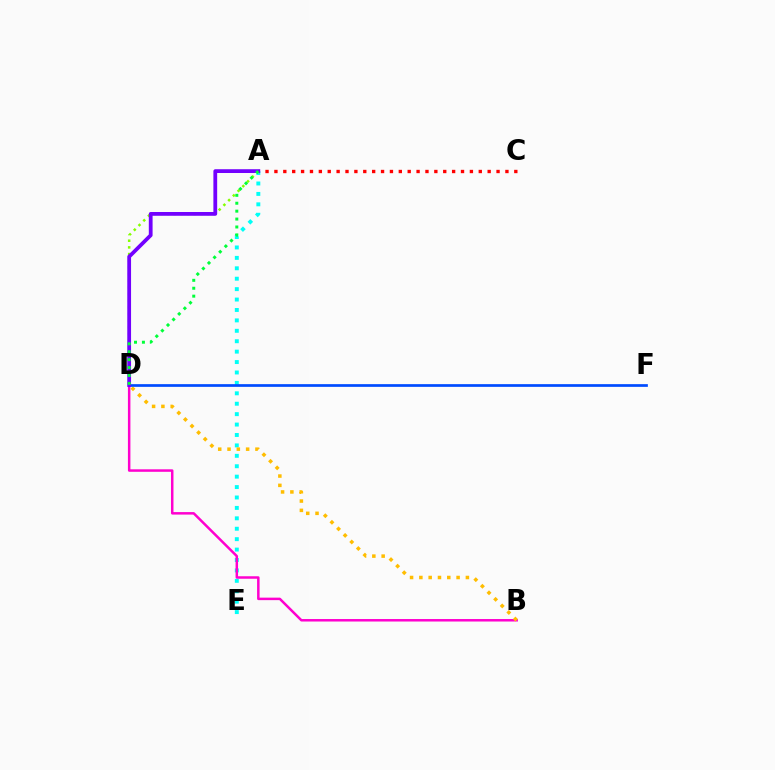{('A', 'E'): [{'color': '#00fff6', 'line_style': 'dotted', 'thickness': 2.83}], ('B', 'D'): [{'color': '#ff00cf', 'line_style': 'solid', 'thickness': 1.8}, {'color': '#ffbd00', 'line_style': 'dotted', 'thickness': 2.53}], ('A', 'C'): [{'color': '#ff0000', 'line_style': 'dotted', 'thickness': 2.41}], ('A', 'D'): [{'color': '#84ff00', 'line_style': 'dotted', 'thickness': 1.81}, {'color': '#7200ff', 'line_style': 'solid', 'thickness': 2.72}, {'color': '#00ff39', 'line_style': 'dotted', 'thickness': 2.15}], ('D', 'F'): [{'color': '#004bff', 'line_style': 'solid', 'thickness': 1.95}]}